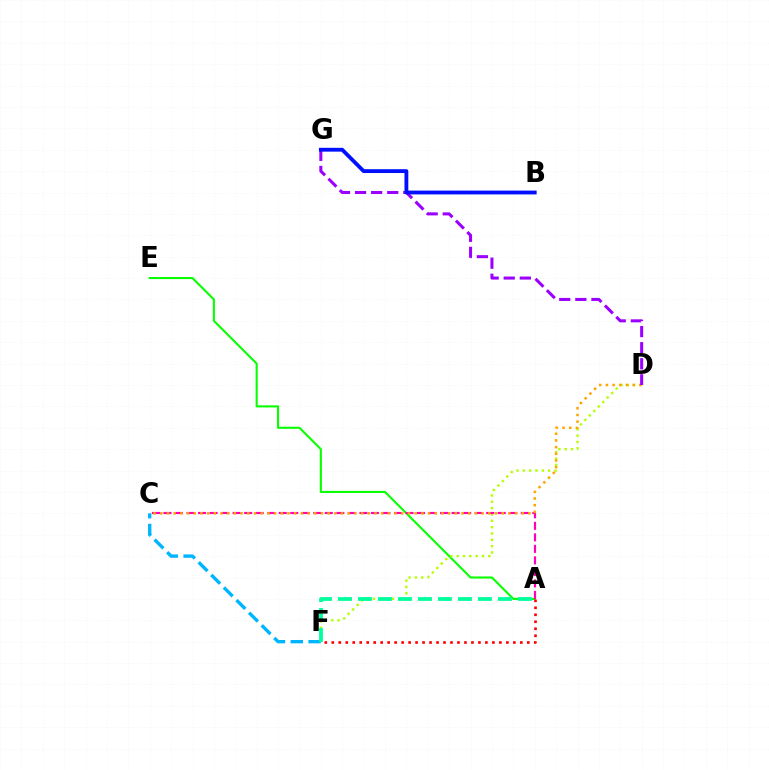{('A', 'E'): [{'color': '#08ff00', 'line_style': 'solid', 'thickness': 1.51}], ('D', 'F'): [{'color': '#b3ff00', 'line_style': 'dotted', 'thickness': 1.72}], ('A', 'C'): [{'color': '#ff00bd', 'line_style': 'dashed', 'thickness': 1.57}], ('C', 'D'): [{'color': '#ffa500', 'line_style': 'dotted', 'thickness': 1.82}], ('D', 'G'): [{'color': '#9b00ff', 'line_style': 'dashed', 'thickness': 2.19}], ('C', 'F'): [{'color': '#00b5ff', 'line_style': 'dashed', 'thickness': 2.42}], ('A', 'F'): [{'color': '#00ff9d', 'line_style': 'dashed', 'thickness': 2.72}, {'color': '#ff0000', 'line_style': 'dotted', 'thickness': 1.9}], ('B', 'G'): [{'color': '#0010ff', 'line_style': 'solid', 'thickness': 2.76}]}